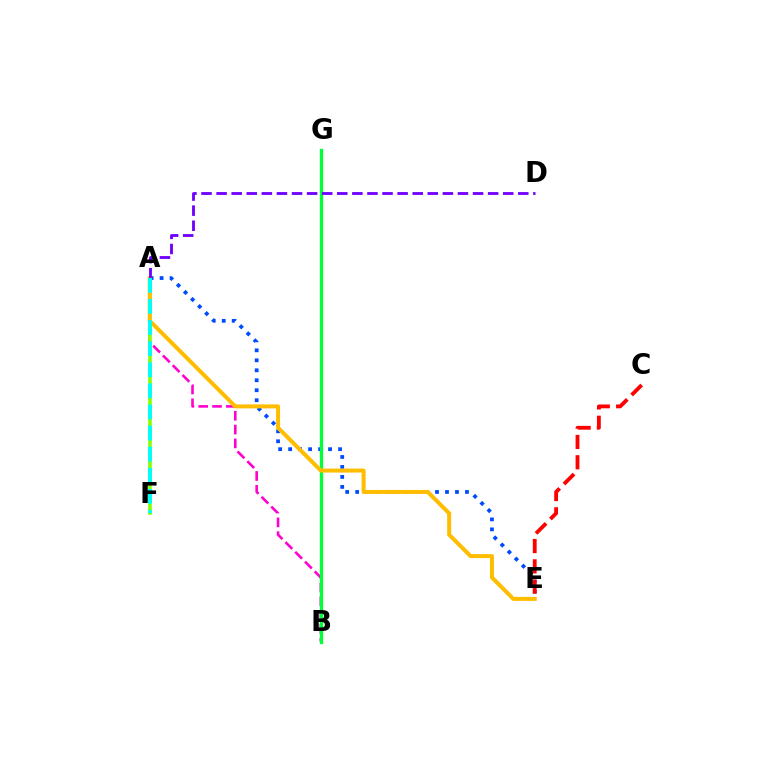{('A', 'B'): [{'color': '#ff00cf', 'line_style': 'dashed', 'thickness': 1.88}], ('A', 'E'): [{'color': '#004bff', 'line_style': 'dotted', 'thickness': 2.71}, {'color': '#ffbd00', 'line_style': 'solid', 'thickness': 2.88}], ('A', 'F'): [{'color': '#84ff00', 'line_style': 'solid', 'thickness': 2.57}, {'color': '#00fff6', 'line_style': 'dashed', 'thickness': 2.87}], ('B', 'G'): [{'color': '#00ff39', 'line_style': 'solid', 'thickness': 2.39}], ('C', 'E'): [{'color': '#ff0000', 'line_style': 'dashed', 'thickness': 2.76}], ('A', 'D'): [{'color': '#7200ff', 'line_style': 'dashed', 'thickness': 2.05}]}